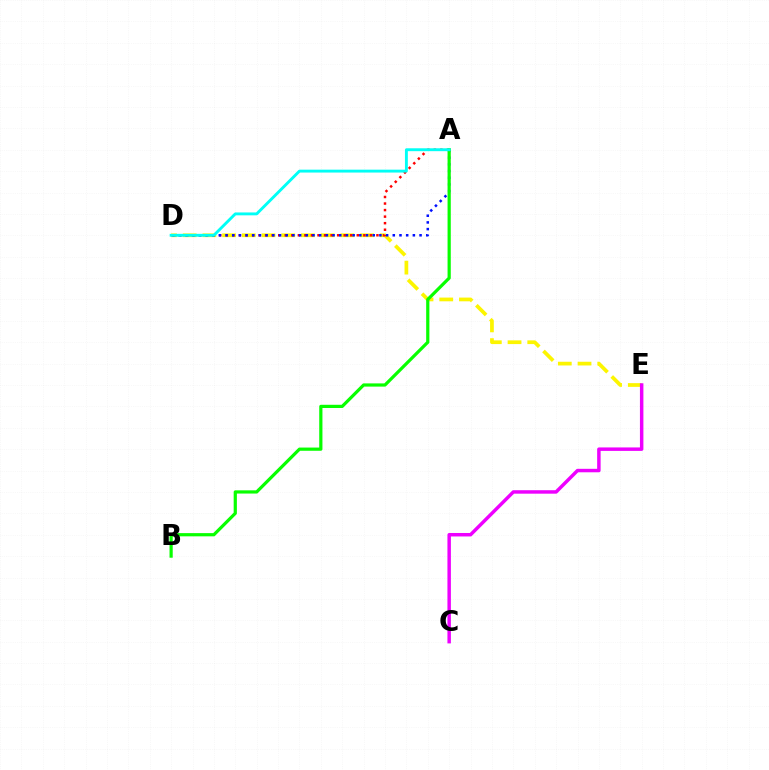{('D', 'E'): [{'color': '#fcf500', 'line_style': 'dashed', 'thickness': 2.68}], ('A', 'D'): [{'color': '#ff0000', 'line_style': 'dotted', 'thickness': 1.78}, {'color': '#0010ff', 'line_style': 'dotted', 'thickness': 1.82}, {'color': '#00fff6', 'line_style': 'solid', 'thickness': 2.08}], ('C', 'E'): [{'color': '#ee00ff', 'line_style': 'solid', 'thickness': 2.5}], ('A', 'B'): [{'color': '#08ff00', 'line_style': 'solid', 'thickness': 2.31}]}